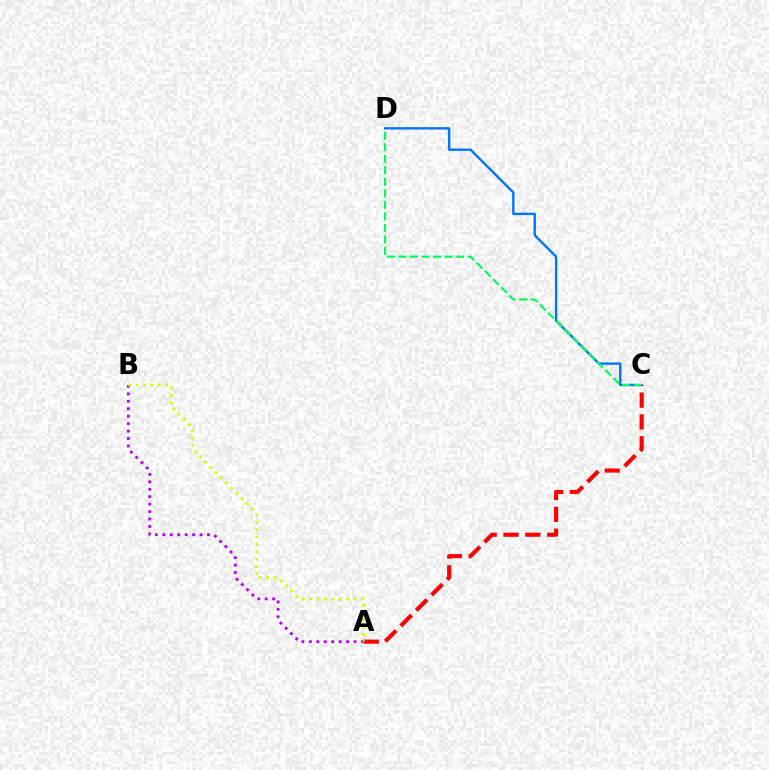{('C', 'D'): [{'color': '#0074ff', 'line_style': 'solid', 'thickness': 1.72}, {'color': '#00ff5c', 'line_style': 'dashed', 'thickness': 1.57}], ('A', 'B'): [{'color': '#b900ff', 'line_style': 'dotted', 'thickness': 2.02}, {'color': '#d1ff00', 'line_style': 'dotted', 'thickness': 2.01}], ('A', 'C'): [{'color': '#ff0000', 'line_style': 'dashed', 'thickness': 2.97}]}